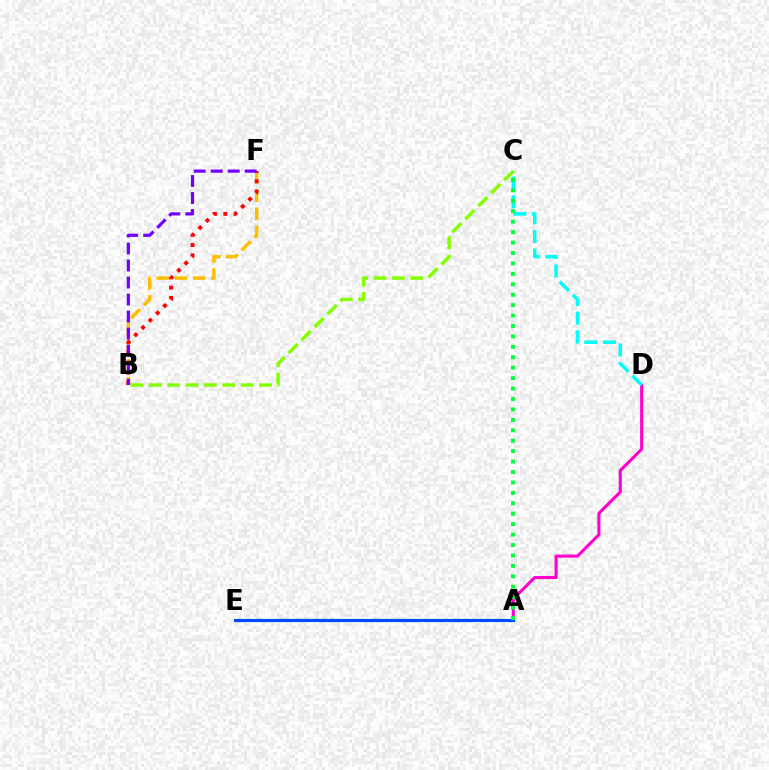{('B', 'F'): [{'color': '#ffbd00', 'line_style': 'dashed', 'thickness': 2.47}, {'color': '#ff0000', 'line_style': 'dotted', 'thickness': 2.79}, {'color': '#7200ff', 'line_style': 'dashed', 'thickness': 2.31}], ('B', 'C'): [{'color': '#84ff00', 'line_style': 'dashed', 'thickness': 2.5}], ('A', 'D'): [{'color': '#ff00cf', 'line_style': 'solid', 'thickness': 2.23}], ('C', 'D'): [{'color': '#00fff6', 'line_style': 'dashed', 'thickness': 2.54}], ('A', 'E'): [{'color': '#004bff', 'line_style': 'solid', 'thickness': 2.28}], ('A', 'C'): [{'color': '#00ff39', 'line_style': 'dotted', 'thickness': 2.83}]}